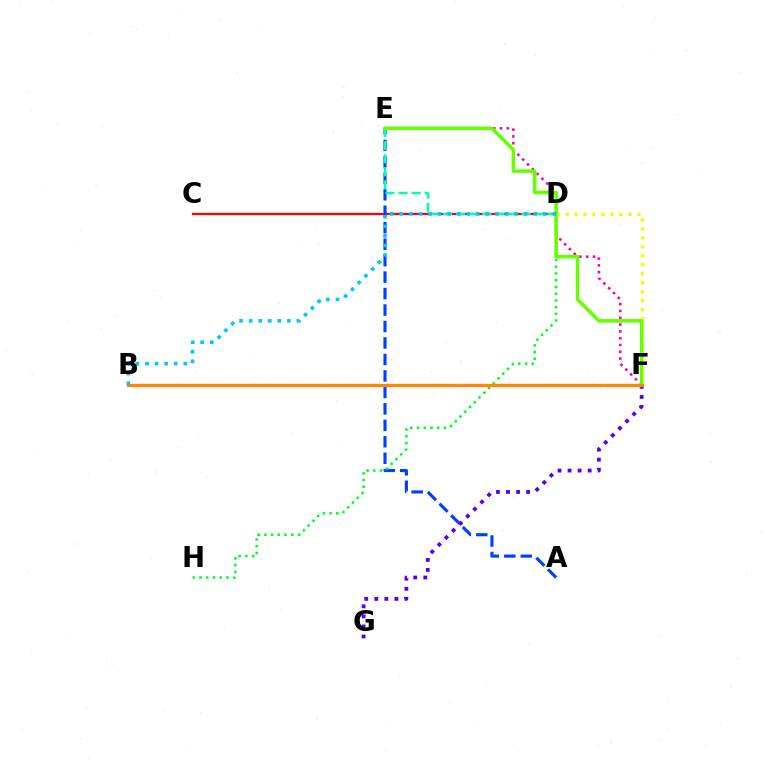{('C', 'D'): [{'color': '#ff0000', 'line_style': 'solid', 'thickness': 1.6}], ('B', 'F'): [{'color': '#d600ff', 'line_style': 'dashed', 'thickness': 1.53}, {'color': '#ff8800', 'line_style': 'solid', 'thickness': 2.35}], ('A', 'E'): [{'color': '#003fff', 'line_style': 'dashed', 'thickness': 2.24}], ('E', 'F'): [{'color': '#ff00a0', 'line_style': 'dotted', 'thickness': 1.85}, {'color': '#66ff00', 'line_style': 'solid', 'thickness': 2.53}], ('D', 'H'): [{'color': '#00ff27', 'line_style': 'dotted', 'thickness': 1.83}], ('F', 'G'): [{'color': '#4f00ff', 'line_style': 'dotted', 'thickness': 2.73}], ('D', 'E'): [{'color': '#00ffaf', 'line_style': 'dashed', 'thickness': 1.78}], ('D', 'F'): [{'color': '#eeff00', 'line_style': 'dotted', 'thickness': 2.44}], ('B', 'D'): [{'color': '#00c7ff', 'line_style': 'dotted', 'thickness': 2.6}]}